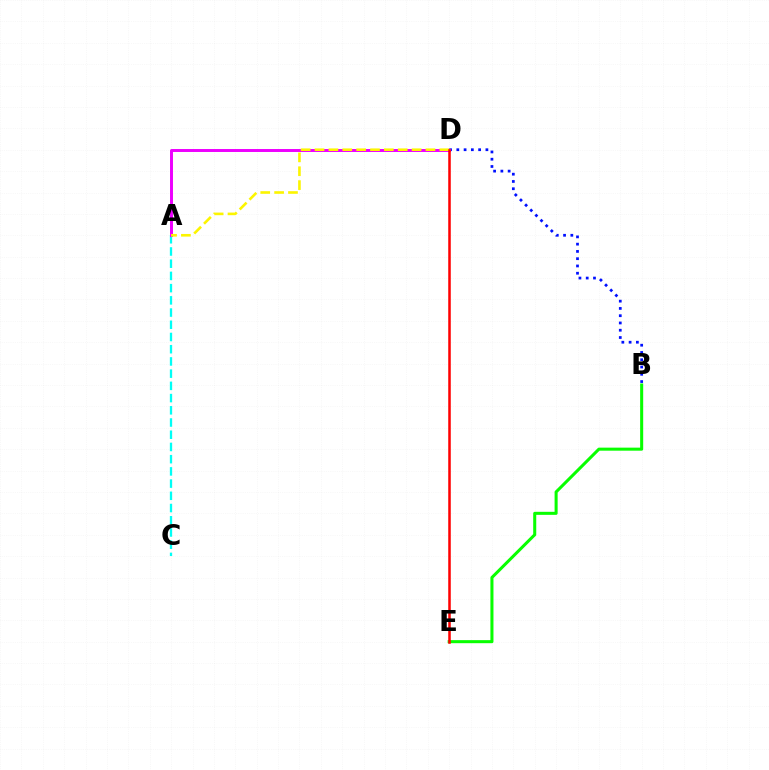{('A', 'C'): [{'color': '#00fff6', 'line_style': 'dashed', 'thickness': 1.66}], ('B', 'D'): [{'color': '#0010ff', 'line_style': 'dotted', 'thickness': 1.98}], ('A', 'D'): [{'color': '#ee00ff', 'line_style': 'solid', 'thickness': 2.13}, {'color': '#fcf500', 'line_style': 'dashed', 'thickness': 1.88}], ('B', 'E'): [{'color': '#08ff00', 'line_style': 'solid', 'thickness': 2.19}], ('D', 'E'): [{'color': '#ff0000', 'line_style': 'solid', 'thickness': 1.83}]}